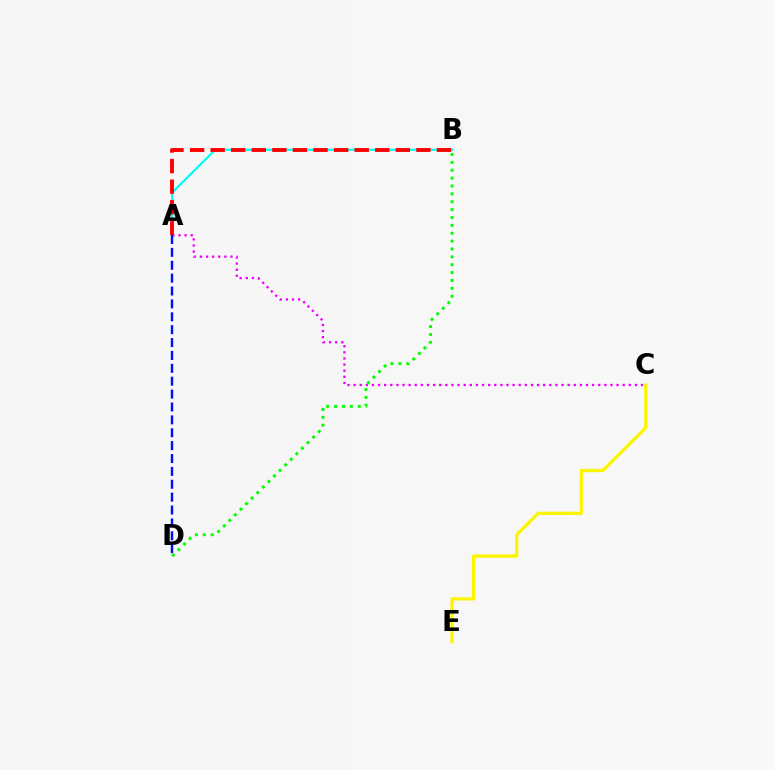{('A', 'C'): [{'color': '#ee00ff', 'line_style': 'dotted', 'thickness': 1.66}], ('A', 'B'): [{'color': '#00fff6', 'line_style': 'solid', 'thickness': 1.6}, {'color': '#ff0000', 'line_style': 'dashed', 'thickness': 2.8}], ('A', 'D'): [{'color': '#0010ff', 'line_style': 'dashed', 'thickness': 1.75}], ('C', 'E'): [{'color': '#fcf500', 'line_style': 'solid', 'thickness': 2.37}], ('B', 'D'): [{'color': '#08ff00', 'line_style': 'dotted', 'thickness': 2.14}]}